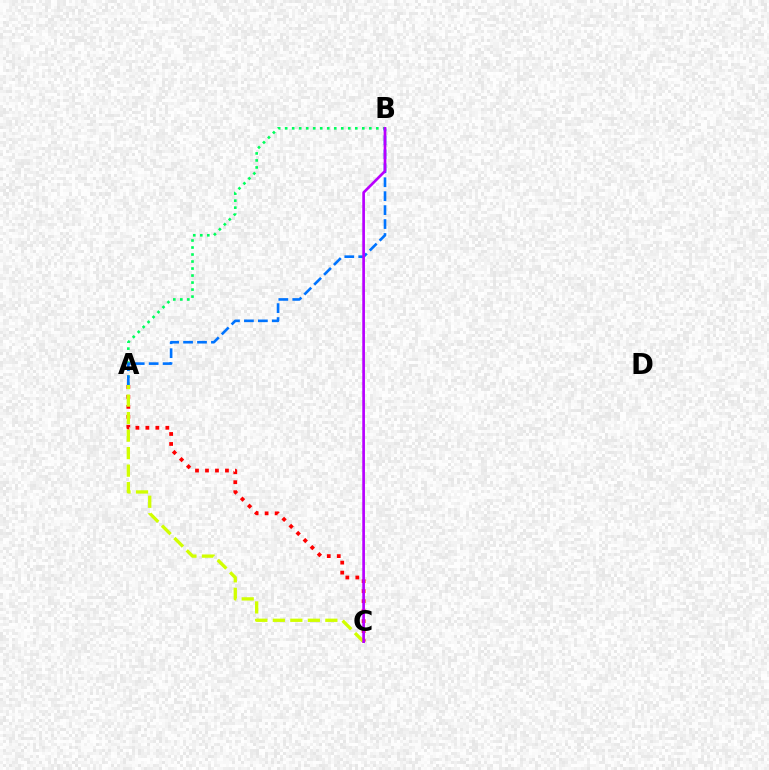{('A', 'C'): [{'color': '#ff0000', 'line_style': 'dotted', 'thickness': 2.71}, {'color': '#d1ff00', 'line_style': 'dashed', 'thickness': 2.38}], ('A', 'B'): [{'color': '#00ff5c', 'line_style': 'dotted', 'thickness': 1.9}, {'color': '#0074ff', 'line_style': 'dashed', 'thickness': 1.89}], ('B', 'C'): [{'color': '#b900ff', 'line_style': 'solid', 'thickness': 1.94}]}